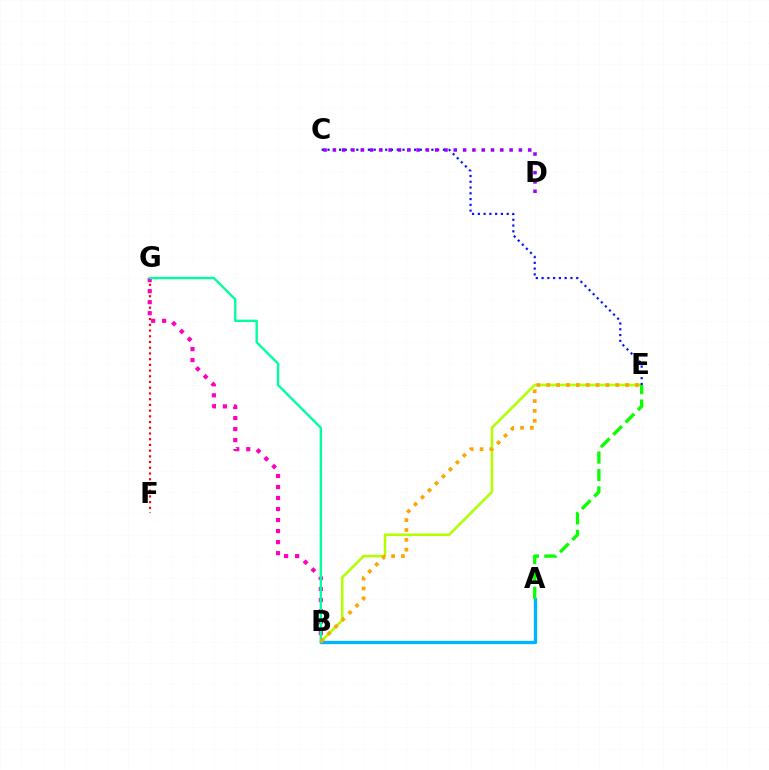{('F', 'G'): [{'color': '#ff0000', 'line_style': 'dotted', 'thickness': 1.55}], ('A', 'B'): [{'color': '#00b5ff', 'line_style': 'solid', 'thickness': 2.38}], ('B', 'E'): [{'color': '#b3ff00', 'line_style': 'solid', 'thickness': 1.86}, {'color': '#ffa500', 'line_style': 'dotted', 'thickness': 2.68}], ('C', 'E'): [{'color': '#0010ff', 'line_style': 'dotted', 'thickness': 1.57}], ('A', 'E'): [{'color': '#08ff00', 'line_style': 'dashed', 'thickness': 2.37}], ('C', 'D'): [{'color': '#9b00ff', 'line_style': 'dotted', 'thickness': 2.53}], ('B', 'G'): [{'color': '#ff00bd', 'line_style': 'dotted', 'thickness': 2.99}, {'color': '#00ff9d', 'line_style': 'solid', 'thickness': 1.7}]}